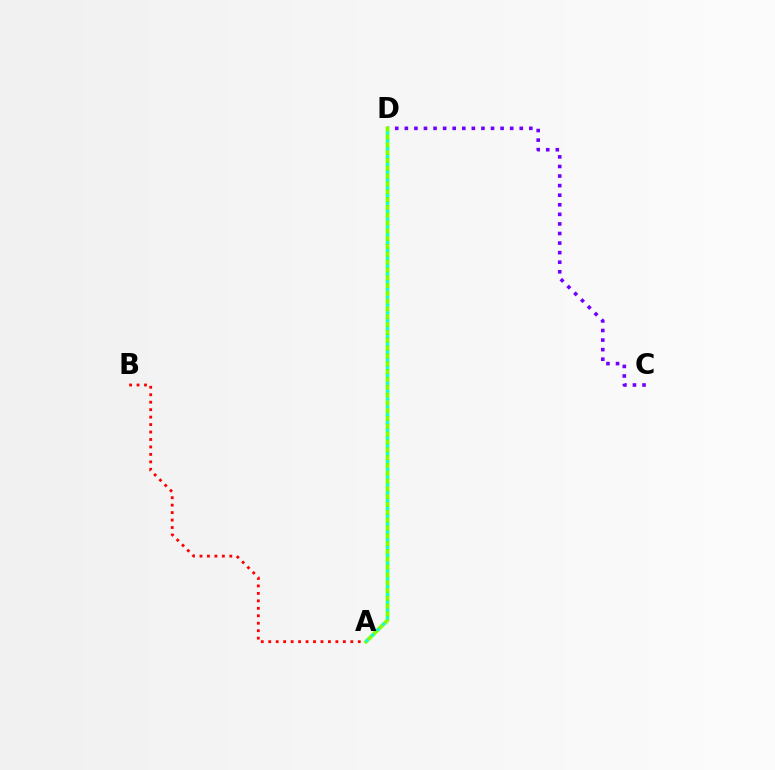{('A', 'B'): [{'color': '#ff0000', 'line_style': 'dotted', 'thickness': 2.03}], ('C', 'D'): [{'color': '#7200ff', 'line_style': 'dotted', 'thickness': 2.6}], ('A', 'D'): [{'color': '#84ff00', 'line_style': 'solid', 'thickness': 2.75}, {'color': '#00fff6', 'line_style': 'dotted', 'thickness': 2.12}]}